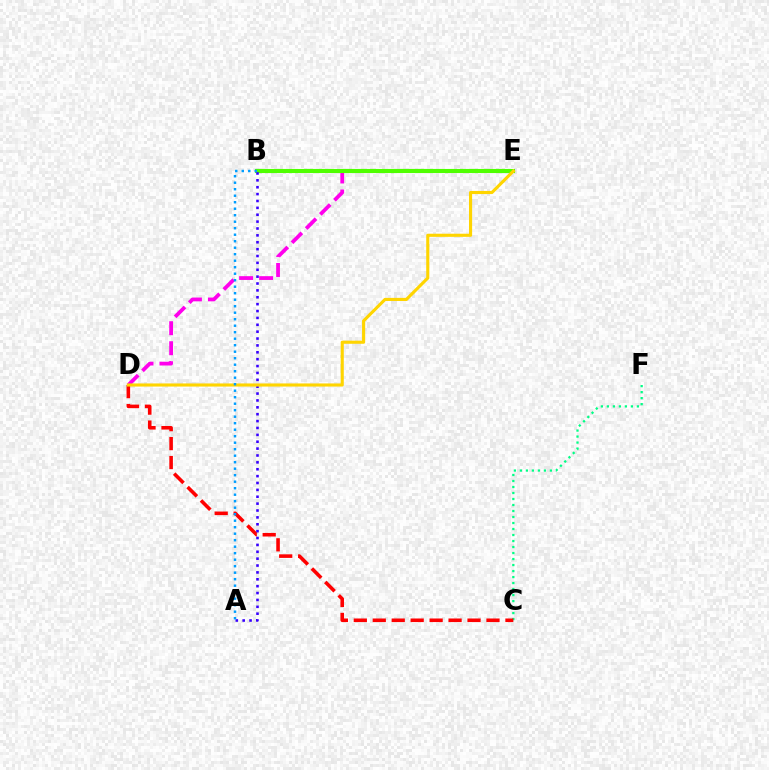{('D', 'E'): [{'color': '#ff00ed', 'line_style': 'dashed', 'thickness': 2.72}, {'color': '#ffd500', 'line_style': 'solid', 'thickness': 2.25}], ('B', 'E'): [{'color': '#4fff00', 'line_style': 'solid', 'thickness': 2.95}], ('C', 'F'): [{'color': '#00ff86', 'line_style': 'dotted', 'thickness': 1.63}], ('C', 'D'): [{'color': '#ff0000', 'line_style': 'dashed', 'thickness': 2.57}], ('A', 'B'): [{'color': '#3700ff', 'line_style': 'dotted', 'thickness': 1.87}, {'color': '#009eff', 'line_style': 'dotted', 'thickness': 1.77}]}